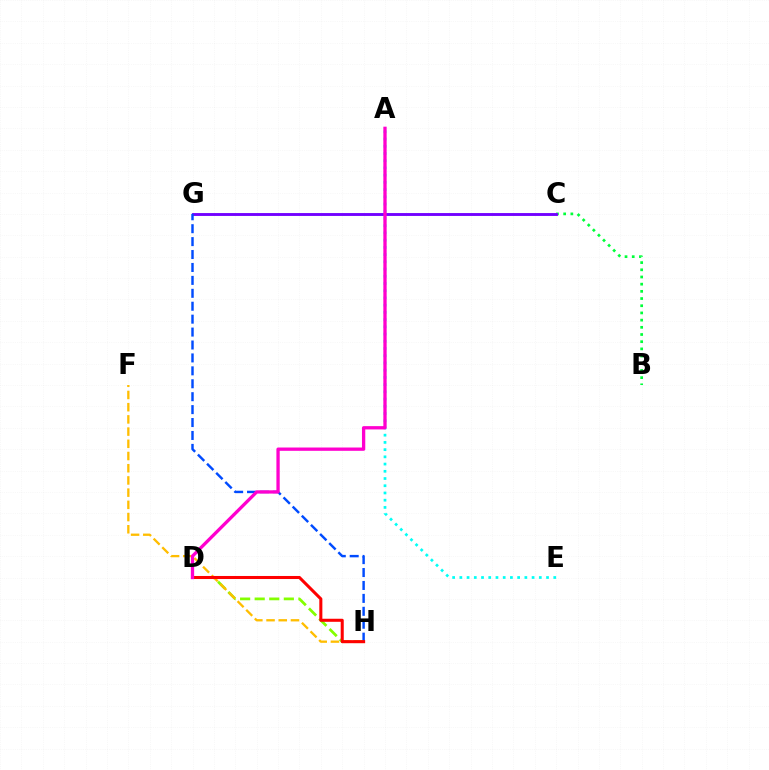{('B', 'C'): [{'color': '#00ff39', 'line_style': 'dotted', 'thickness': 1.95}], ('A', 'E'): [{'color': '#00fff6', 'line_style': 'dotted', 'thickness': 1.96}], ('C', 'G'): [{'color': '#7200ff', 'line_style': 'solid', 'thickness': 2.07}], ('D', 'H'): [{'color': '#84ff00', 'line_style': 'dashed', 'thickness': 1.98}, {'color': '#ff0000', 'line_style': 'solid', 'thickness': 2.2}], ('G', 'H'): [{'color': '#004bff', 'line_style': 'dashed', 'thickness': 1.76}], ('F', 'H'): [{'color': '#ffbd00', 'line_style': 'dashed', 'thickness': 1.66}], ('A', 'D'): [{'color': '#ff00cf', 'line_style': 'solid', 'thickness': 2.38}]}